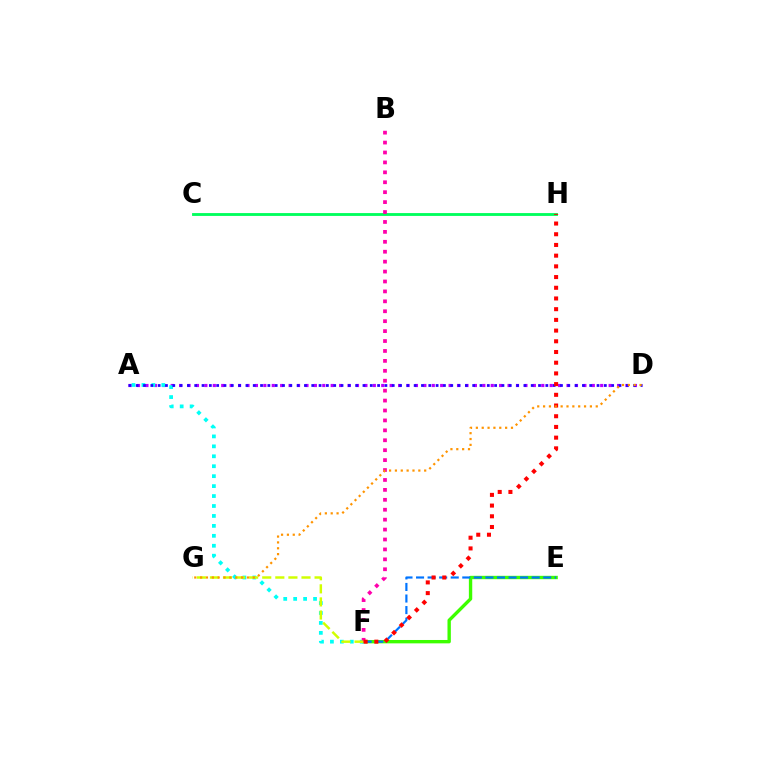{('E', 'F'): [{'color': '#3dff00', 'line_style': 'solid', 'thickness': 2.42}, {'color': '#0074ff', 'line_style': 'dashed', 'thickness': 1.57}], ('A', 'D'): [{'color': '#b900ff', 'line_style': 'dotted', 'thickness': 2.29}, {'color': '#2500ff', 'line_style': 'dotted', 'thickness': 1.99}], ('A', 'F'): [{'color': '#00fff6', 'line_style': 'dotted', 'thickness': 2.7}], ('C', 'H'): [{'color': '#00ff5c', 'line_style': 'solid', 'thickness': 2.05}], ('B', 'F'): [{'color': '#ff00ac', 'line_style': 'dotted', 'thickness': 2.7}], ('F', 'G'): [{'color': '#d1ff00', 'line_style': 'dashed', 'thickness': 1.78}], ('F', 'H'): [{'color': '#ff0000', 'line_style': 'dotted', 'thickness': 2.91}], ('D', 'G'): [{'color': '#ff9400', 'line_style': 'dotted', 'thickness': 1.59}]}